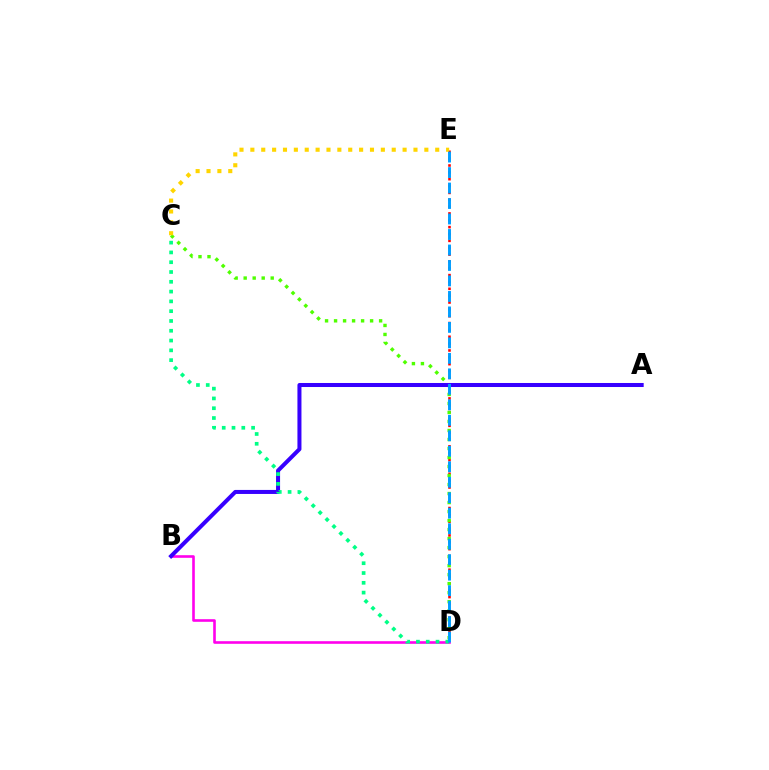{('D', 'E'): [{'color': '#ff0000', 'line_style': 'dotted', 'thickness': 1.86}, {'color': '#009eff', 'line_style': 'dashed', 'thickness': 2.1}], ('B', 'D'): [{'color': '#ff00ed', 'line_style': 'solid', 'thickness': 1.89}], ('C', 'D'): [{'color': '#4fff00', 'line_style': 'dotted', 'thickness': 2.45}, {'color': '#00ff86', 'line_style': 'dotted', 'thickness': 2.66}], ('A', 'B'): [{'color': '#3700ff', 'line_style': 'solid', 'thickness': 2.9}], ('C', 'E'): [{'color': '#ffd500', 'line_style': 'dotted', 'thickness': 2.95}]}